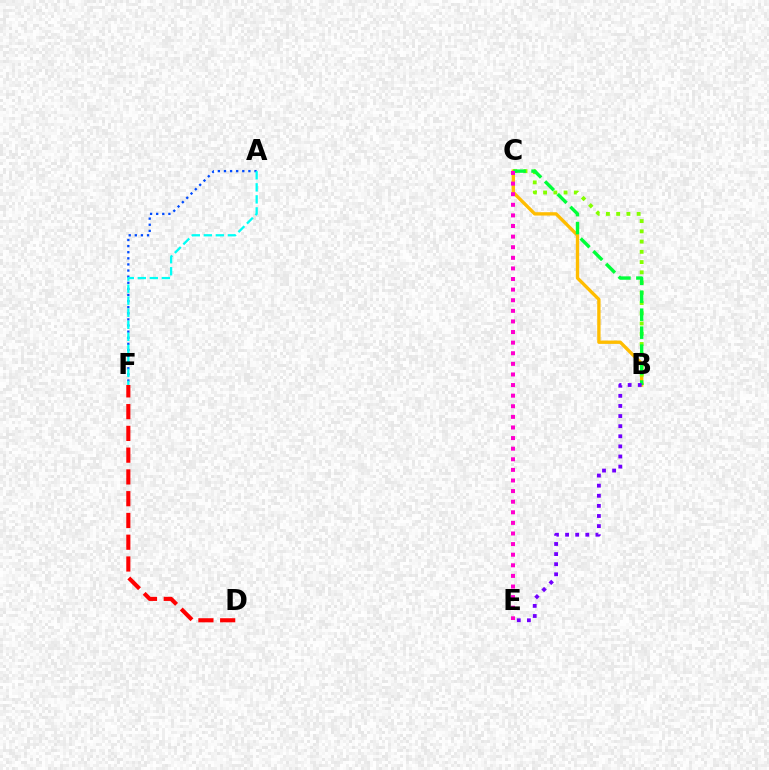{('A', 'F'): [{'color': '#004bff', 'line_style': 'dotted', 'thickness': 1.66}, {'color': '#00fff6', 'line_style': 'dashed', 'thickness': 1.63}], ('D', 'F'): [{'color': '#ff0000', 'line_style': 'dashed', 'thickness': 2.96}], ('B', 'C'): [{'color': '#ffbd00', 'line_style': 'solid', 'thickness': 2.41}, {'color': '#84ff00', 'line_style': 'dotted', 'thickness': 2.78}, {'color': '#00ff39', 'line_style': 'dashed', 'thickness': 2.44}], ('B', 'E'): [{'color': '#7200ff', 'line_style': 'dotted', 'thickness': 2.75}], ('C', 'E'): [{'color': '#ff00cf', 'line_style': 'dotted', 'thickness': 2.88}]}